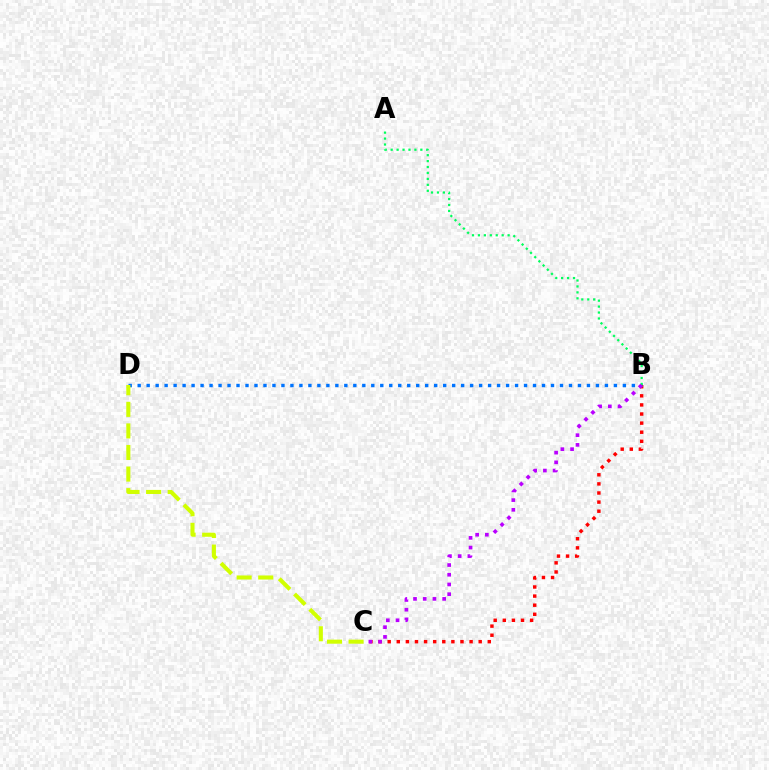{('B', 'C'): [{'color': '#ff0000', 'line_style': 'dotted', 'thickness': 2.47}, {'color': '#b900ff', 'line_style': 'dotted', 'thickness': 2.64}], ('B', 'D'): [{'color': '#0074ff', 'line_style': 'dotted', 'thickness': 2.44}], ('A', 'B'): [{'color': '#00ff5c', 'line_style': 'dotted', 'thickness': 1.61}], ('C', 'D'): [{'color': '#d1ff00', 'line_style': 'dashed', 'thickness': 2.93}]}